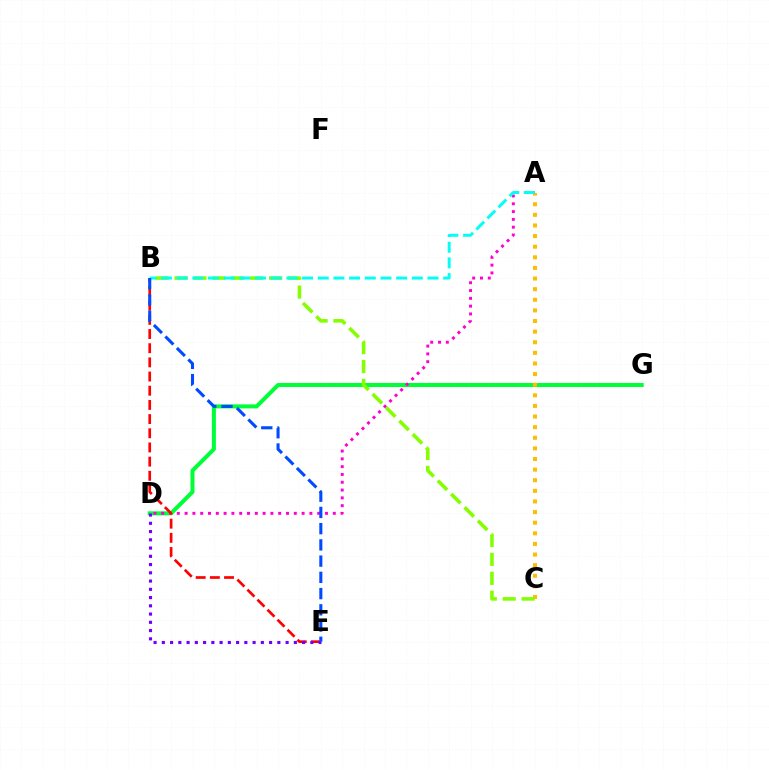{('D', 'G'): [{'color': '#00ff39', 'line_style': 'solid', 'thickness': 2.9}], ('A', 'D'): [{'color': '#ff00cf', 'line_style': 'dotted', 'thickness': 2.12}], ('B', 'E'): [{'color': '#ff0000', 'line_style': 'dashed', 'thickness': 1.93}, {'color': '#004bff', 'line_style': 'dashed', 'thickness': 2.21}], ('A', 'C'): [{'color': '#ffbd00', 'line_style': 'dotted', 'thickness': 2.88}], ('B', 'C'): [{'color': '#84ff00', 'line_style': 'dashed', 'thickness': 2.57}], ('D', 'E'): [{'color': '#7200ff', 'line_style': 'dotted', 'thickness': 2.24}], ('A', 'B'): [{'color': '#00fff6', 'line_style': 'dashed', 'thickness': 2.13}]}